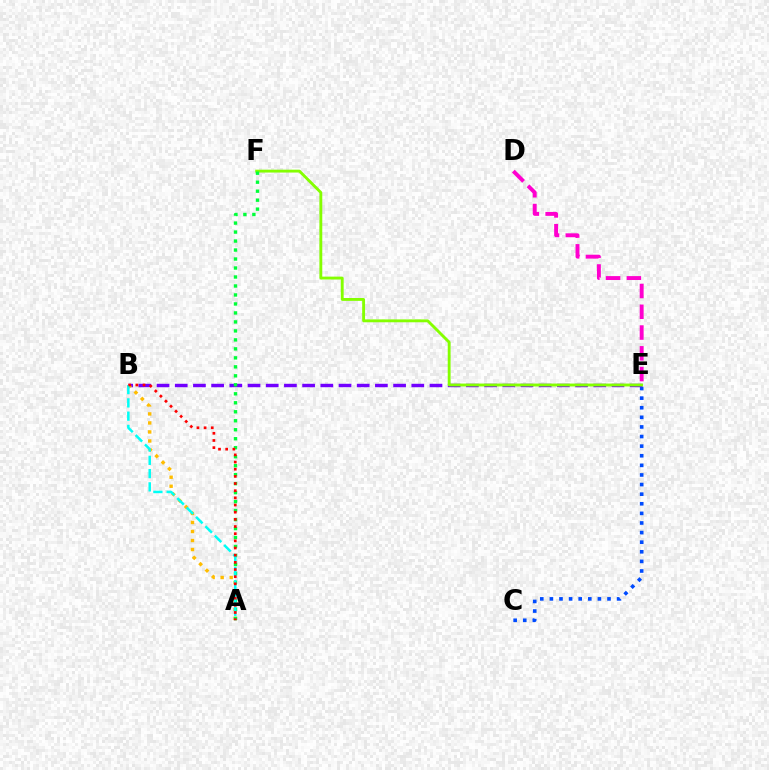{('D', 'E'): [{'color': '#ff00cf', 'line_style': 'dashed', 'thickness': 2.82}], ('C', 'E'): [{'color': '#004bff', 'line_style': 'dotted', 'thickness': 2.61}], ('B', 'E'): [{'color': '#7200ff', 'line_style': 'dashed', 'thickness': 2.47}], ('A', 'B'): [{'color': '#ffbd00', 'line_style': 'dotted', 'thickness': 2.45}, {'color': '#00fff6', 'line_style': 'dashed', 'thickness': 1.8}, {'color': '#ff0000', 'line_style': 'dotted', 'thickness': 1.95}], ('E', 'F'): [{'color': '#84ff00', 'line_style': 'solid', 'thickness': 2.07}], ('A', 'F'): [{'color': '#00ff39', 'line_style': 'dotted', 'thickness': 2.44}]}